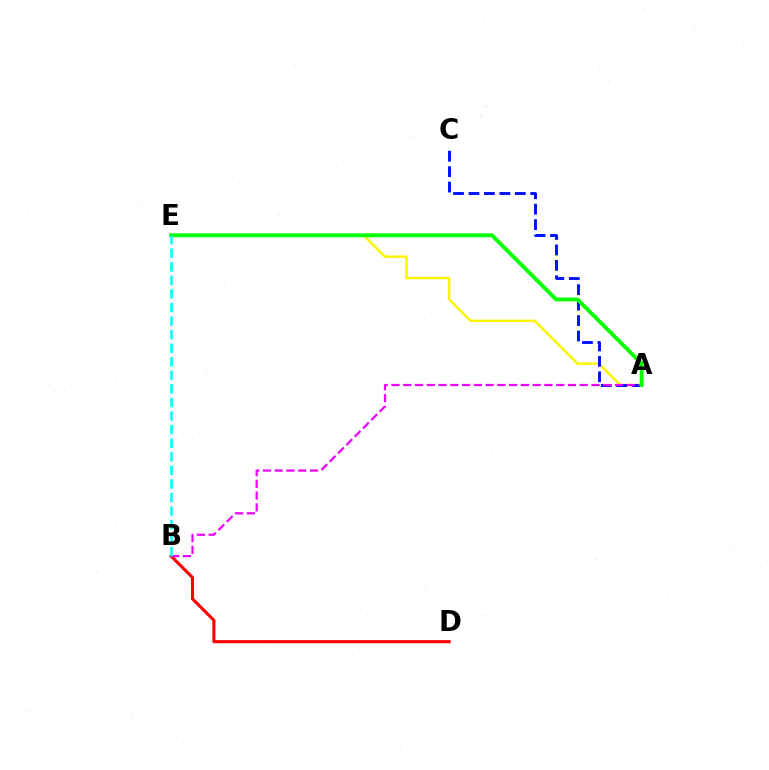{('A', 'E'): [{'color': '#fcf500', 'line_style': 'solid', 'thickness': 1.79}, {'color': '#08ff00', 'line_style': 'solid', 'thickness': 2.79}], ('A', 'C'): [{'color': '#0010ff', 'line_style': 'dashed', 'thickness': 2.1}], ('B', 'D'): [{'color': '#ff0000', 'line_style': 'solid', 'thickness': 2.21}], ('A', 'B'): [{'color': '#ee00ff', 'line_style': 'dashed', 'thickness': 1.6}], ('B', 'E'): [{'color': '#00fff6', 'line_style': 'dashed', 'thickness': 1.84}]}